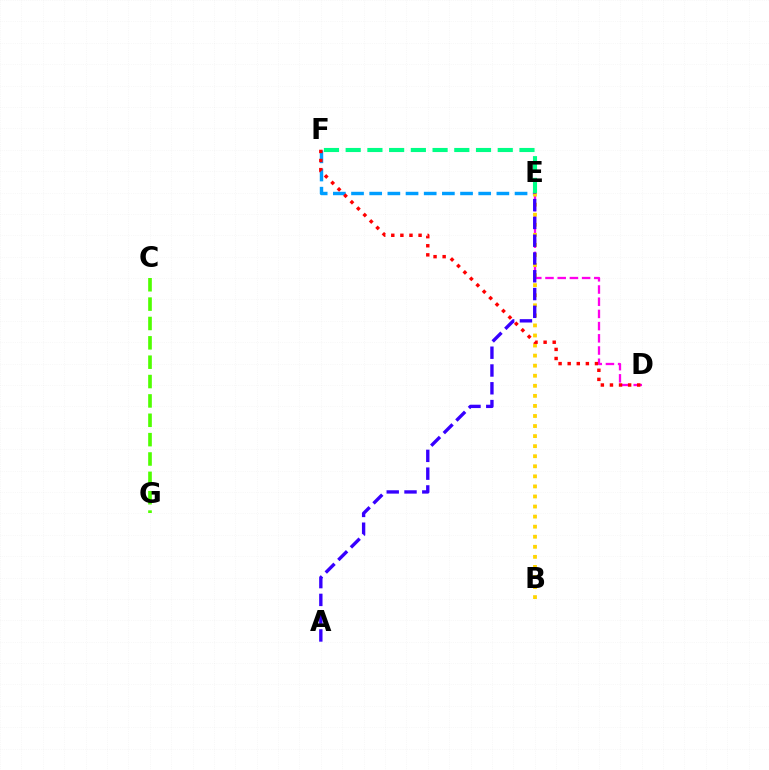{('D', 'E'): [{'color': '#ff00ed', 'line_style': 'dashed', 'thickness': 1.66}], ('E', 'F'): [{'color': '#009eff', 'line_style': 'dashed', 'thickness': 2.47}, {'color': '#00ff86', 'line_style': 'dashed', 'thickness': 2.95}], ('B', 'E'): [{'color': '#ffd500', 'line_style': 'dotted', 'thickness': 2.73}], ('D', 'F'): [{'color': '#ff0000', 'line_style': 'dotted', 'thickness': 2.47}], ('A', 'E'): [{'color': '#3700ff', 'line_style': 'dashed', 'thickness': 2.42}], ('C', 'G'): [{'color': '#4fff00', 'line_style': 'dashed', 'thickness': 2.63}]}